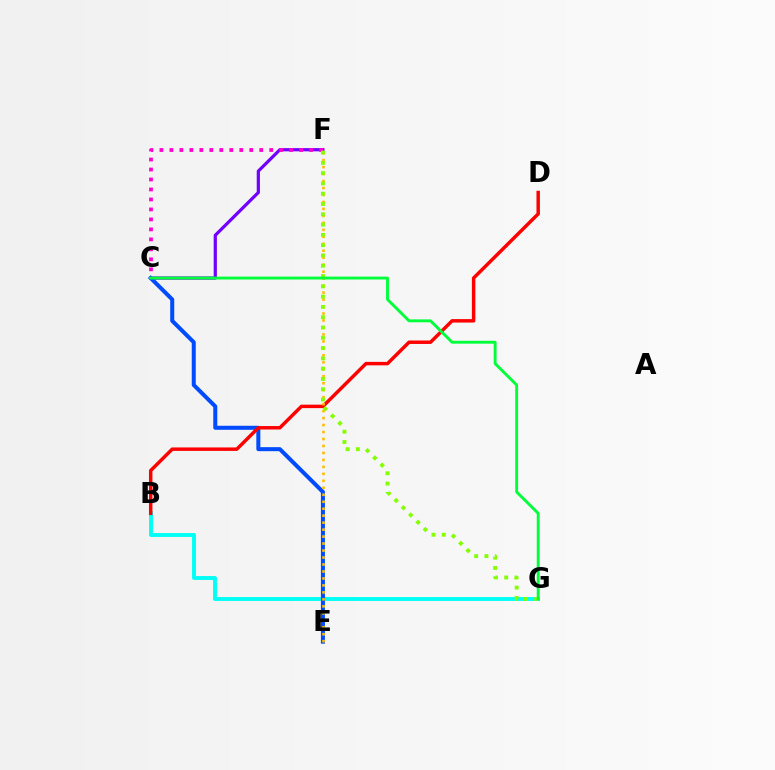{('B', 'G'): [{'color': '#00fff6', 'line_style': 'solid', 'thickness': 2.81}], ('C', 'F'): [{'color': '#7200ff', 'line_style': 'solid', 'thickness': 2.31}, {'color': '#ff00cf', 'line_style': 'dotted', 'thickness': 2.71}], ('C', 'E'): [{'color': '#004bff', 'line_style': 'solid', 'thickness': 2.89}], ('B', 'D'): [{'color': '#ff0000', 'line_style': 'solid', 'thickness': 2.49}], ('E', 'F'): [{'color': '#ffbd00', 'line_style': 'dotted', 'thickness': 1.89}], ('F', 'G'): [{'color': '#84ff00', 'line_style': 'dotted', 'thickness': 2.8}], ('C', 'G'): [{'color': '#00ff39', 'line_style': 'solid', 'thickness': 2.07}]}